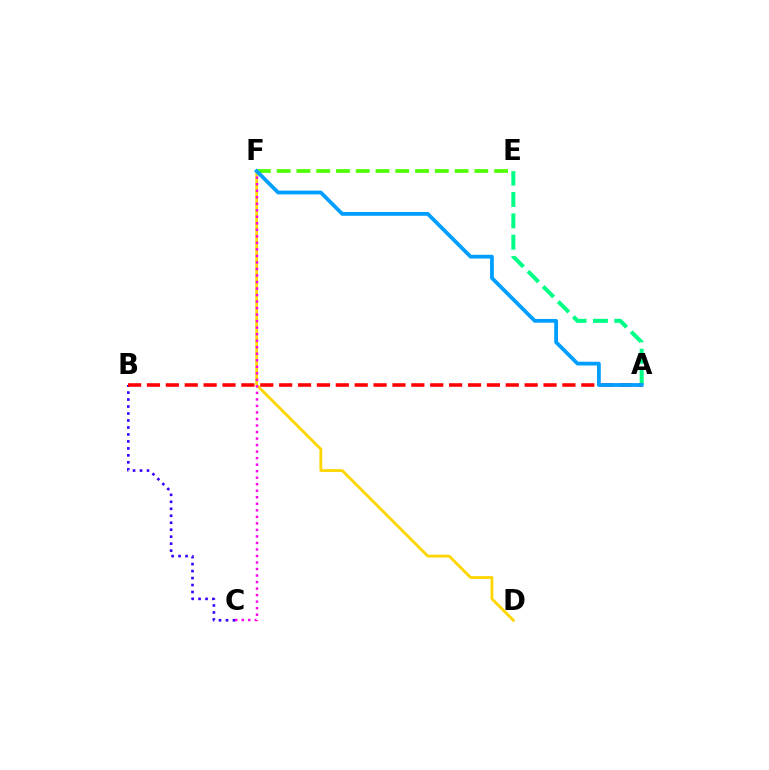{('E', 'F'): [{'color': '#4fff00', 'line_style': 'dashed', 'thickness': 2.69}], ('D', 'F'): [{'color': '#ffd500', 'line_style': 'solid', 'thickness': 2.01}], ('B', 'C'): [{'color': '#3700ff', 'line_style': 'dotted', 'thickness': 1.89}], ('A', 'E'): [{'color': '#00ff86', 'line_style': 'dashed', 'thickness': 2.9}], ('A', 'B'): [{'color': '#ff0000', 'line_style': 'dashed', 'thickness': 2.57}], ('C', 'F'): [{'color': '#ff00ed', 'line_style': 'dotted', 'thickness': 1.77}], ('A', 'F'): [{'color': '#009eff', 'line_style': 'solid', 'thickness': 2.71}]}